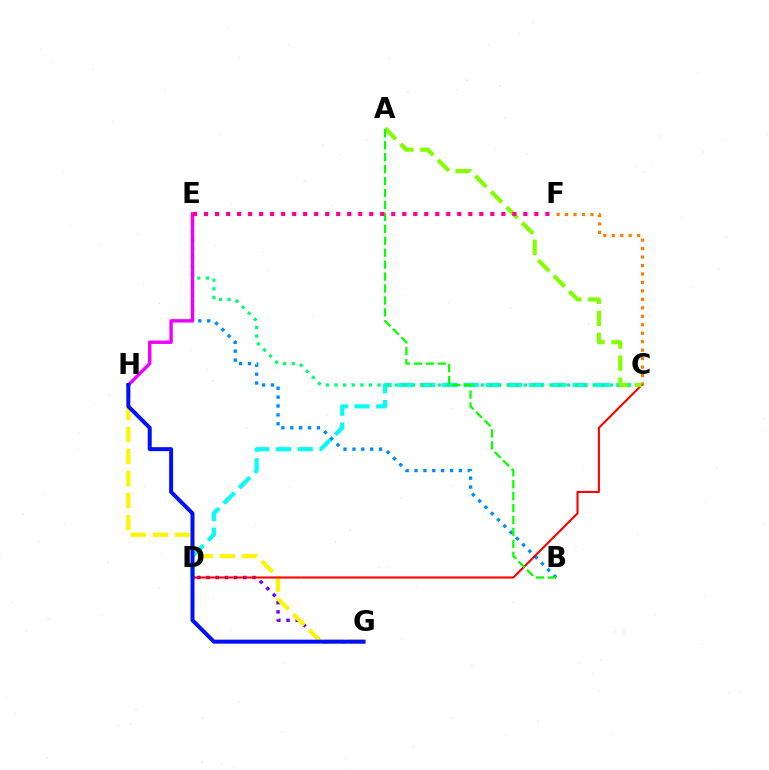{('D', 'G'): [{'color': '#7200ff', 'line_style': 'dotted', 'thickness': 2.5}], ('C', 'D'): [{'color': '#00fff6', 'line_style': 'dashed', 'thickness': 2.96}, {'color': '#ff0000', 'line_style': 'solid', 'thickness': 1.5}], ('C', 'E'): [{'color': '#00ff74', 'line_style': 'dotted', 'thickness': 2.34}], ('G', 'H'): [{'color': '#fcf500', 'line_style': 'dashed', 'thickness': 3.0}, {'color': '#0010ff', 'line_style': 'solid', 'thickness': 2.87}], ('B', 'E'): [{'color': '#008cff', 'line_style': 'dotted', 'thickness': 2.41}], ('E', 'H'): [{'color': '#ee00ff', 'line_style': 'solid', 'thickness': 2.45}], ('C', 'F'): [{'color': '#ff7c00', 'line_style': 'dotted', 'thickness': 2.3}], ('A', 'C'): [{'color': '#84ff00', 'line_style': 'dashed', 'thickness': 2.99}], ('A', 'B'): [{'color': '#08ff00', 'line_style': 'dashed', 'thickness': 1.62}], ('E', 'F'): [{'color': '#ff0094', 'line_style': 'dotted', 'thickness': 2.99}]}